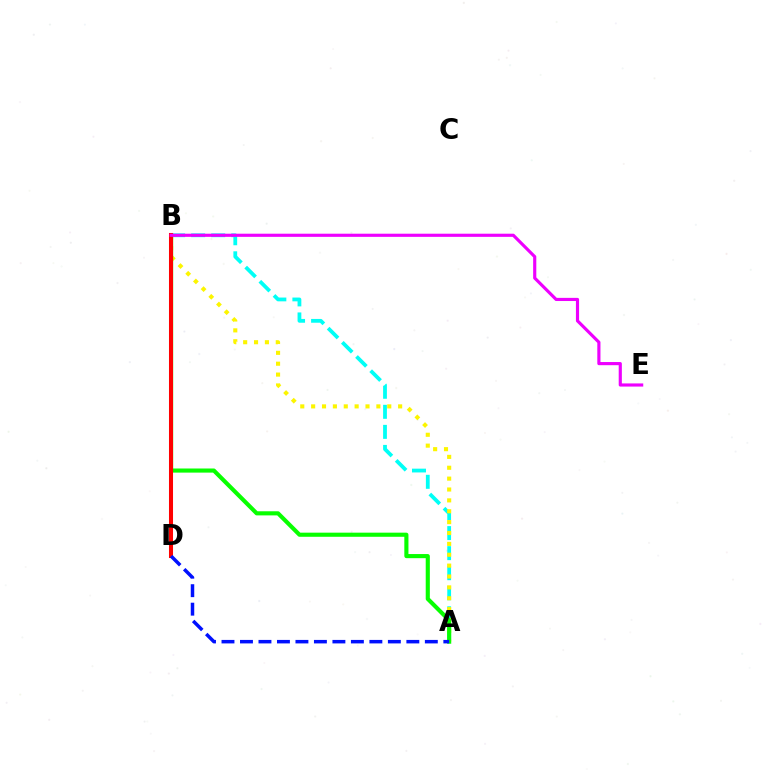{('A', 'B'): [{'color': '#00fff6', 'line_style': 'dashed', 'thickness': 2.72}, {'color': '#fcf500', 'line_style': 'dotted', 'thickness': 2.95}, {'color': '#08ff00', 'line_style': 'solid', 'thickness': 2.96}], ('B', 'D'): [{'color': '#ff0000', 'line_style': 'solid', 'thickness': 2.92}], ('A', 'D'): [{'color': '#0010ff', 'line_style': 'dashed', 'thickness': 2.51}], ('B', 'E'): [{'color': '#ee00ff', 'line_style': 'solid', 'thickness': 2.27}]}